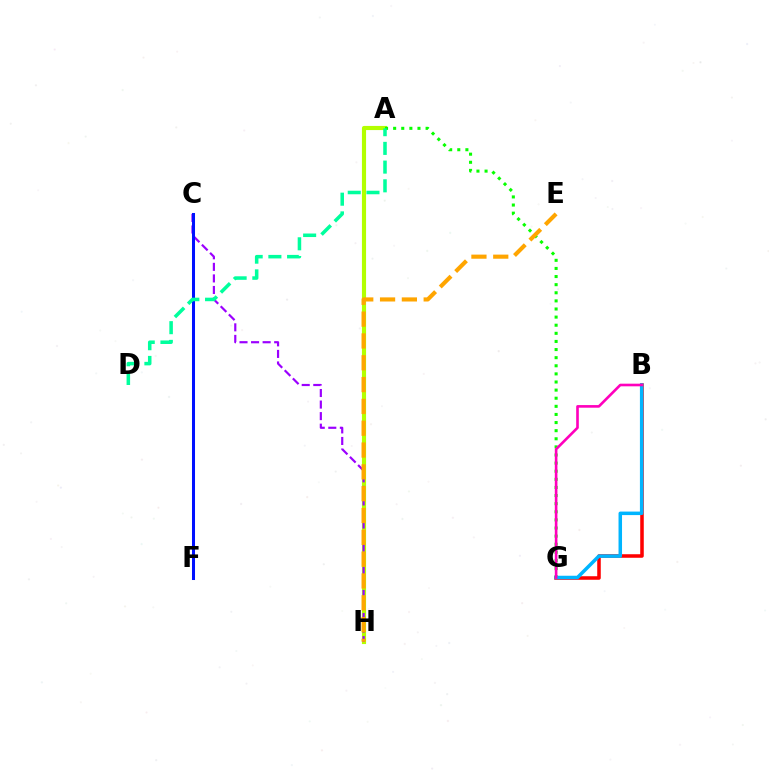{('A', 'H'): [{'color': '#b3ff00', 'line_style': 'solid', 'thickness': 2.98}], ('B', 'G'): [{'color': '#ff0000', 'line_style': 'solid', 'thickness': 2.55}, {'color': '#00b5ff', 'line_style': 'solid', 'thickness': 2.52}, {'color': '#ff00bd', 'line_style': 'solid', 'thickness': 1.9}], ('C', 'H'): [{'color': '#9b00ff', 'line_style': 'dashed', 'thickness': 1.57}], ('A', 'G'): [{'color': '#08ff00', 'line_style': 'dotted', 'thickness': 2.2}], ('C', 'F'): [{'color': '#0010ff', 'line_style': 'solid', 'thickness': 2.18}], ('E', 'H'): [{'color': '#ffa500', 'line_style': 'dashed', 'thickness': 2.96}], ('A', 'D'): [{'color': '#00ff9d', 'line_style': 'dashed', 'thickness': 2.54}]}